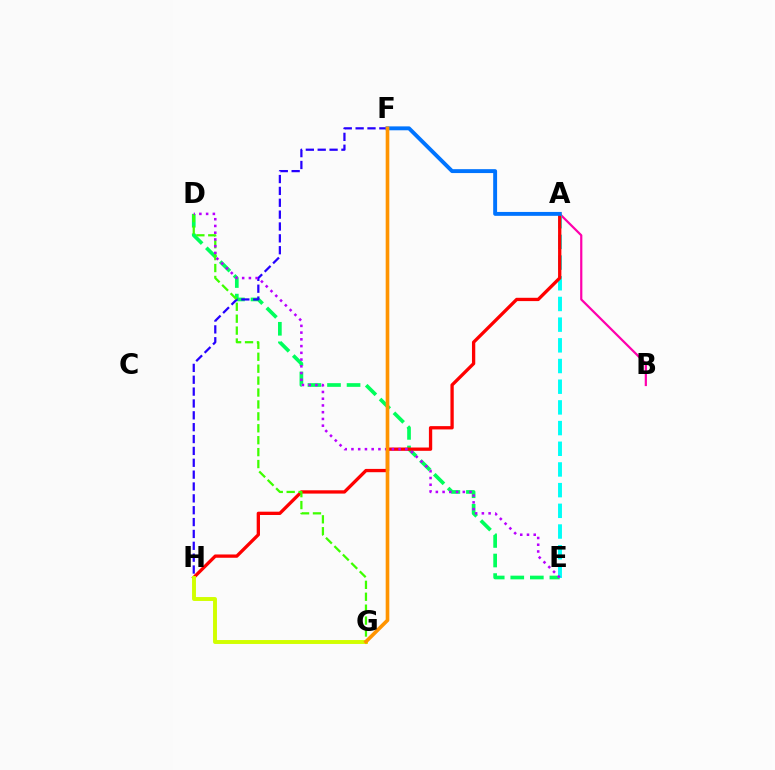{('A', 'B'): [{'color': '#ff00ac', 'line_style': 'solid', 'thickness': 1.59}], ('D', 'E'): [{'color': '#00ff5c', 'line_style': 'dashed', 'thickness': 2.66}, {'color': '#b900ff', 'line_style': 'dotted', 'thickness': 1.83}], ('A', 'E'): [{'color': '#00fff6', 'line_style': 'dashed', 'thickness': 2.81}], ('A', 'H'): [{'color': '#ff0000', 'line_style': 'solid', 'thickness': 2.38}], ('F', 'H'): [{'color': '#2500ff', 'line_style': 'dashed', 'thickness': 1.61}], ('A', 'F'): [{'color': '#0074ff', 'line_style': 'solid', 'thickness': 2.81}], ('G', 'H'): [{'color': '#d1ff00', 'line_style': 'solid', 'thickness': 2.81}], ('D', 'G'): [{'color': '#3dff00', 'line_style': 'dashed', 'thickness': 1.62}], ('F', 'G'): [{'color': '#ff9400', 'line_style': 'solid', 'thickness': 2.61}]}